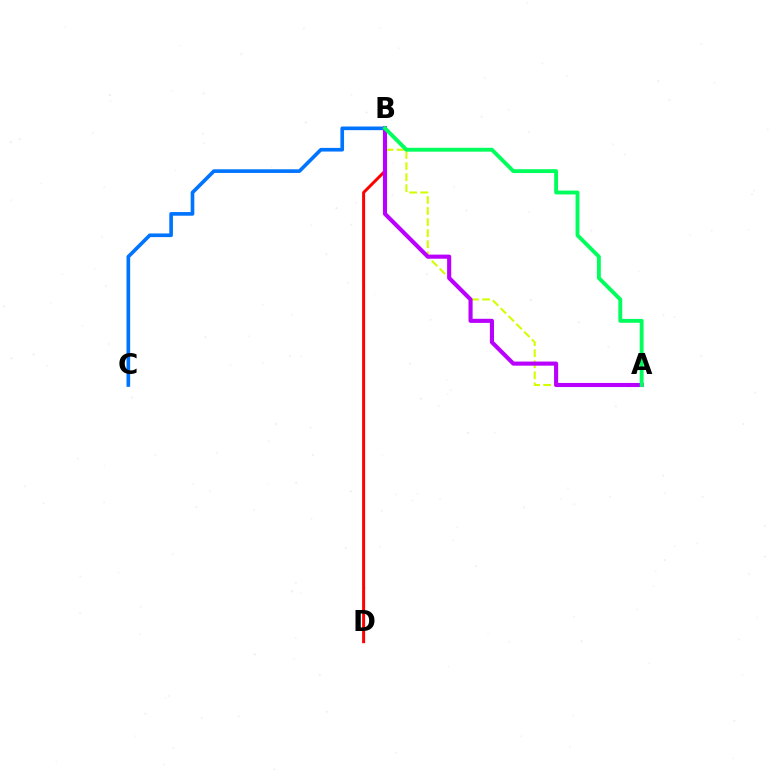{('B', 'C'): [{'color': '#0074ff', 'line_style': 'solid', 'thickness': 2.63}], ('B', 'D'): [{'color': '#ff0000', 'line_style': 'solid', 'thickness': 2.14}], ('A', 'B'): [{'color': '#d1ff00', 'line_style': 'dashed', 'thickness': 1.5}, {'color': '#b900ff', 'line_style': 'solid', 'thickness': 2.95}, {'color': '#00ff5c', 'line_style': 'solid', 'thickness': 2.79}]}